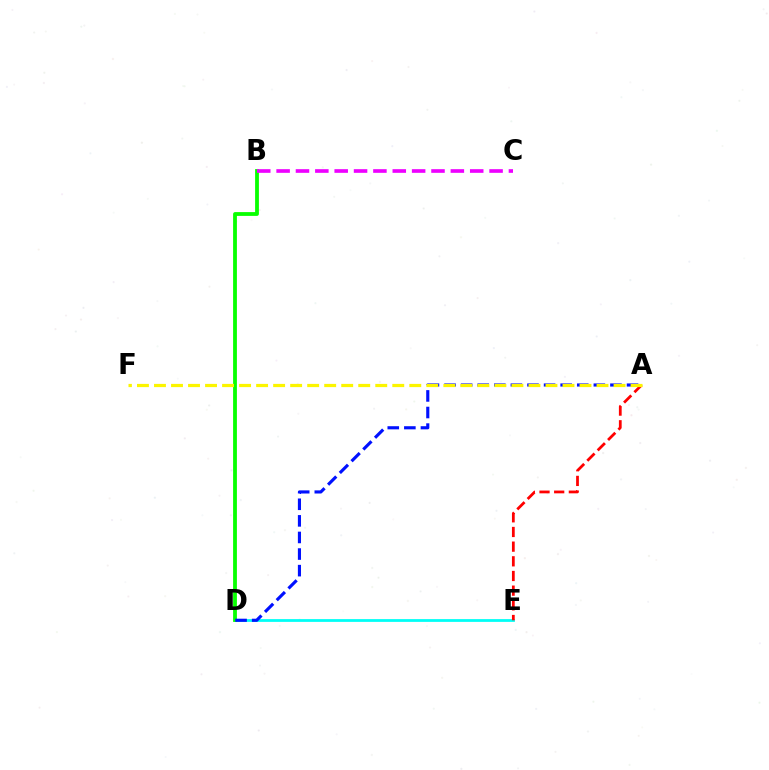{('D', 'E'): [{'color': '#00fff6', 'line_style': 'solid', 'thickness': 2.0}], ('A', 'E'): [{'color': '#ff0000', 'line_style': 'dashed', 'thickness': 1.99}], ('B', 'D'): [{'color': '#08ff00', 'line_style': 'solid', 'thickness': 2.73}], ('B', 'C'): [{'color': '#ee00ff', 'line_style': 'dashed', 'thickness': 2.63}], ('A', 'D'): [{'color': '#0010ff', 'line_style': 'dashed', 'thickness': 2.25}], ('A', 'F'): [{'color': '#fcf500', 'line_style': 'dashed', 'thickness': 2.31}]}